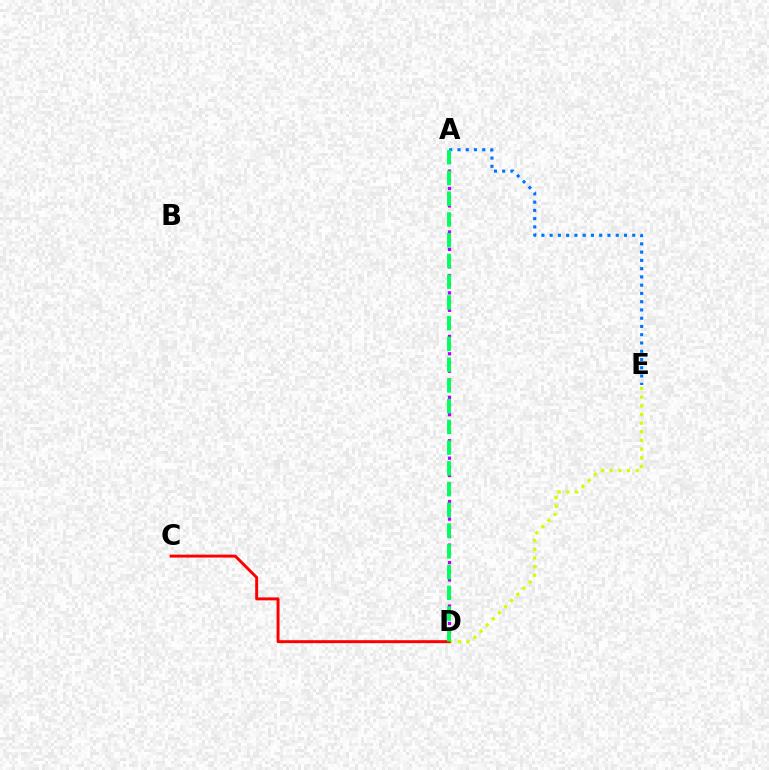{('A', 'D'): [{'color': '#b900ff', 'line_style': 'dotted', 'thickness': 2.36}, {'color': '#00ff5c', 'line_style': 'dashed', 'thickness': 2.82}], ('D', 'E'): [{'color': '#d1ff00', 'line_style': 'dotted', 'thickness': 2.36}], ('A', 'E'): [{'color': '#0074ff', 'line_style': 'dotted', 'thickness': 2.24}], ('C', 'D'): [{'color': '#ff0000', 'line_style': 'solid', 'thickness': 2.13}]}